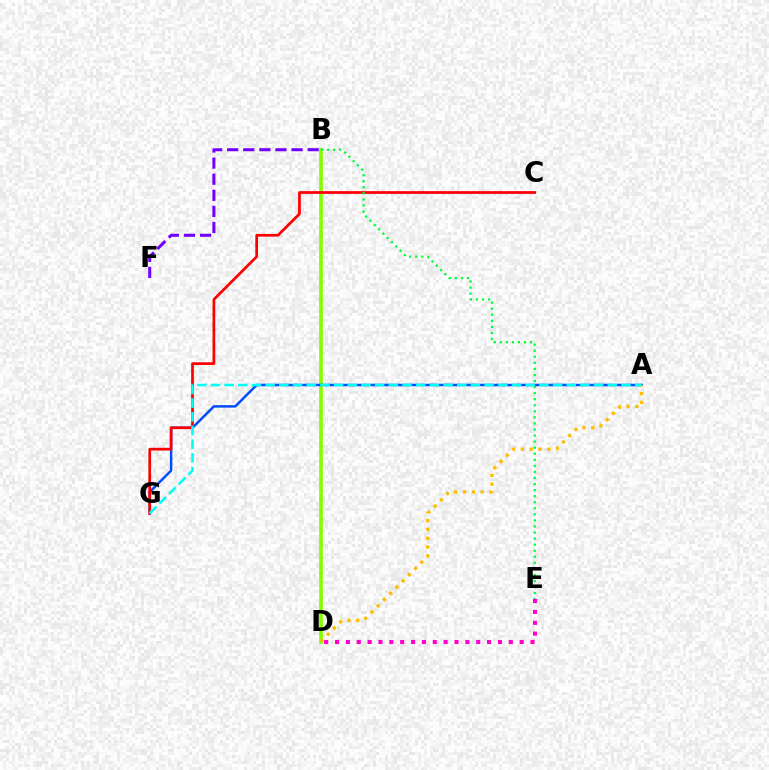{('B', 'D'): [{'color': '#84ff00', 'line_style': 'solid', 'thickness': 2.67}], ('D', 'E'): [{'color': '#ff00cf', 'line_style': 'dotted', 'thickness': 2.95}], ('A', 'G'): [{'color': '#004bff', 'line_style': 'solid', 'thickness': 1.77}, {'color': '#00fff6', 'line_style': 'dashed', 'thickness': 1.86}], ('B', 'F'): [{'color': '#7200ff', 'line_style': 'dashed', 'thickness': 2.19}], ('C', 'G'): [{'color': '#ff0000', 'line_style': 'solid', 'thickness': 1.96}], ('A', 'D'): [{'color': '#ffbd00', 'line_style': 'dotted', 'thickness': 2.39}], ('B', 'E'): [{'color': '#00ff39', 'line_style': 'dotted', 'thickness': 1.65}]}